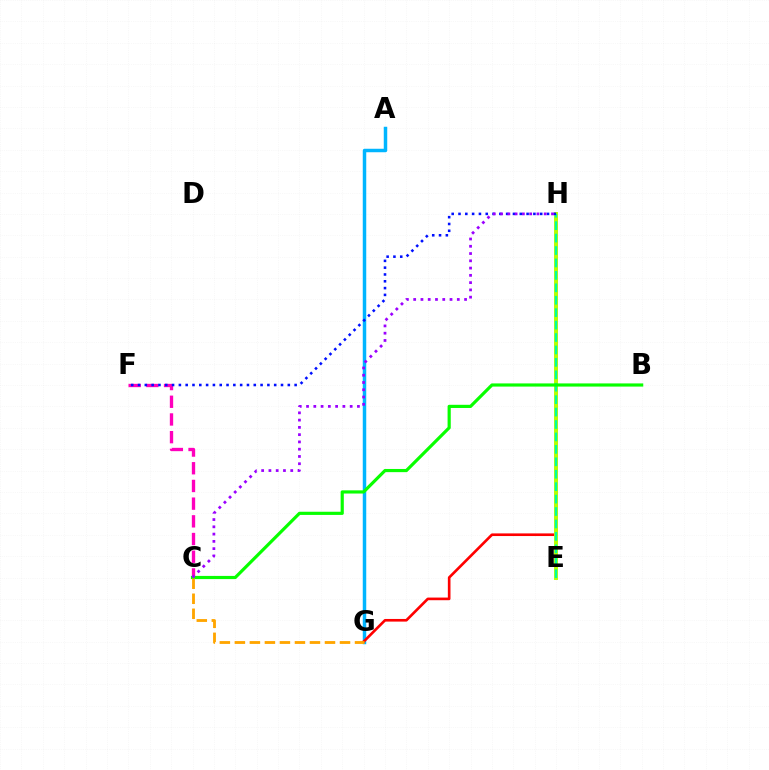{('C', 'F'): [{'color': '#ff00bd', 'line_style': 'dashed', 'thickness': 2.4}], ('A', 'G'): [{'color': '#00b5ff', 'line_style': 'solid', 'thickness': 2.5}], ('G', 'H'): [{'color': '#ff0000', 'line_style': 'solid', 'thickness': 1.9}], ('E', 'H'): [{'color': '#b3ff00', 'line_style': 'solid', 'thickness': 2.81}, {'color': '#00ff9d', 'line_style': 'dashed', 'thickness': 1.69}], ('F', 'H'): [{'color': '#0010ff', 'line_style': 'dotted', 'thickness': 1.85}], ('B', 'C'): [{'color': '#08ff00', 'line_style': 'solid', 'thickness': 2.29}], ('C', 'G'): [{'color': '#ffa500', 'line_style': 'dashed', 'thickness': 2.04}], ('C', 'H'): [{'color': '#9b00ff', 'line_style': 'dotted', 'thickness': 1.98}]}